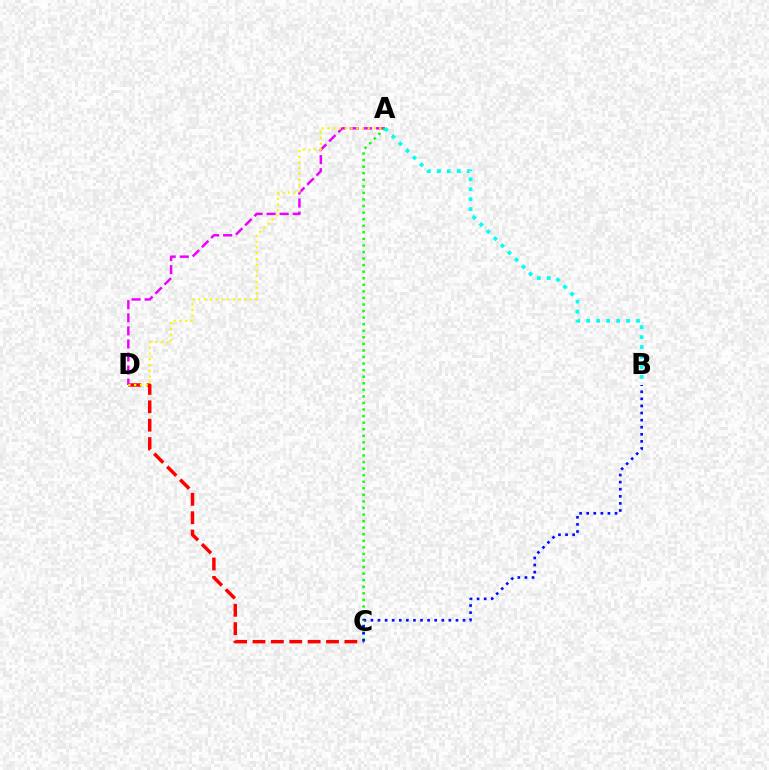{('C', 'D'): [{'color': '#ff0000', 'line_style': 'dashed', 'thickness': 2.5}], ('A', 'D'): [{'color': '#ee00ff', 'line_style': 'dashed', 'thickness': 1.78}, {'color': '#fcf500', 'line_style': 'dotted', 'thickness': 1.56}], ('A', 'C'): [{'color': '#08ff00', 'line_style': 'dotted', 'thickness': 1.78}], ('A', 'B'): [{'color': '#00fff6', 'line_style': 'dotted', 'thickness': 2.71}], ('B', 'C'): [{'color': '#0010ff', 'line_style': 'dotted', 'thickness': 1.93}]}